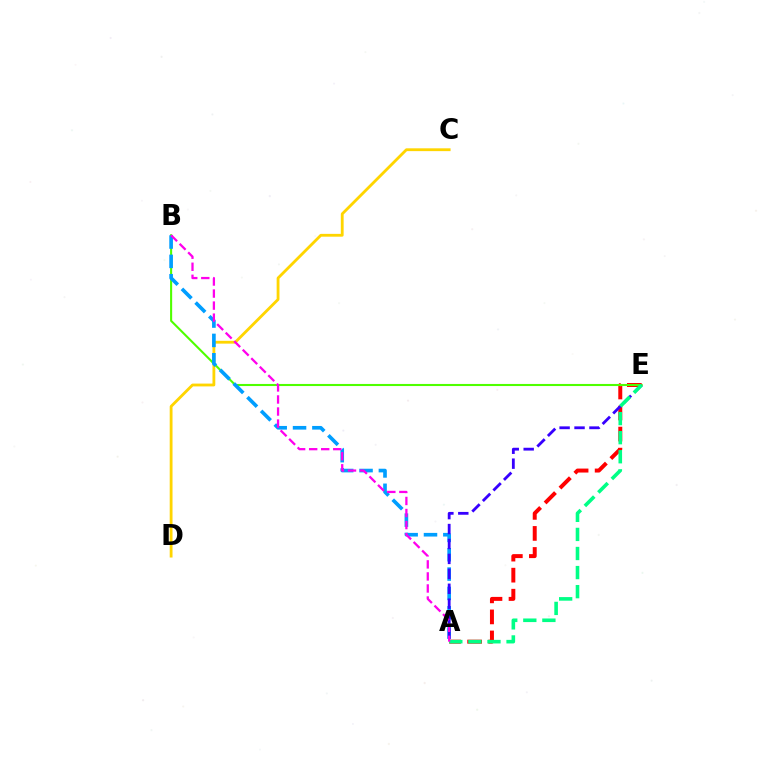{('C', 'D'): [{'color': '#ffd500', 'line_style': 'solid', 'thickness': 2.03}], ('A', 'E'): [{'color': '#ff0000', 'line_style': 'dashed', 'thickness': 2.86}, {'color': '#3700ff', 'line_style': 'dashed', 'thickness': 2.03}, {'color': '#00ff86', 'line_style': 'dashed', 'thickness': 2.59}], ('B', 'E'): [{'color': '#4fff00', 'line_style': 'solid', 'thickness': 1.51}], ('A', 'B'): [{'color': '#009eff', 'line_style': 'dashed', 'thickness': 2.63}, {'color': '#ff00ed', 'line_style': 'dashed', 'thickness': 1.64}]}